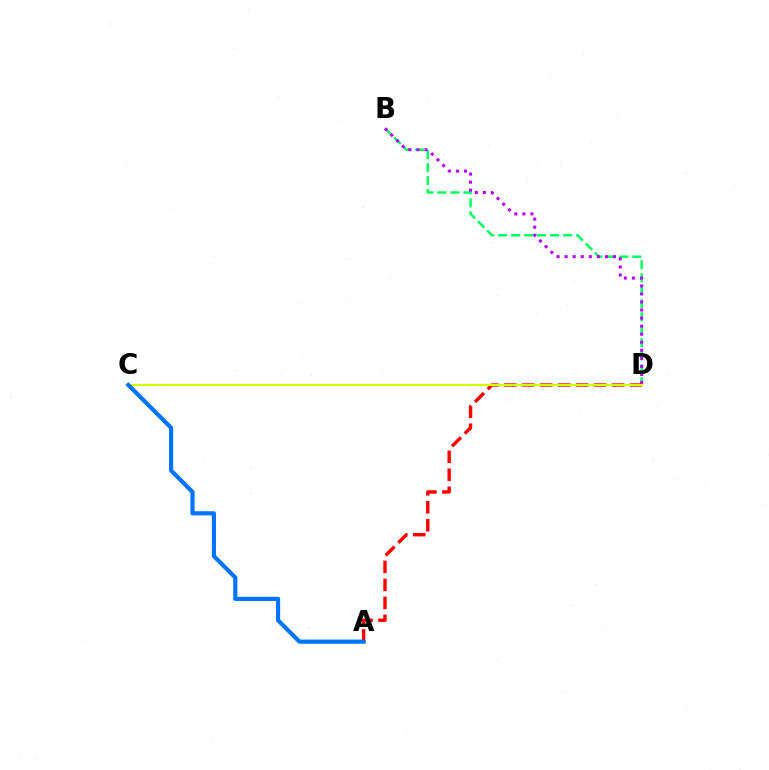{('B', 'D'): [{'color': '#00ff5c', 'line_style': 'dashed', 'thickness': 1.77}, {'color': '#b900ff', 'line_style': 'dotted', 'thickness': 2.19}], ('A', 'D'): [{'color': '#ff0000', 'line_style': 'dashed', 'thickness': 2.44}], ('C', 'D'): [{'color': '#d1ff00', 'line_style': 'solid', 'thickness': 1.55}], ('A', 'C'): [{'color': '#0074ff', 'line_style': 'solid', 'thickness': 2.99}]}